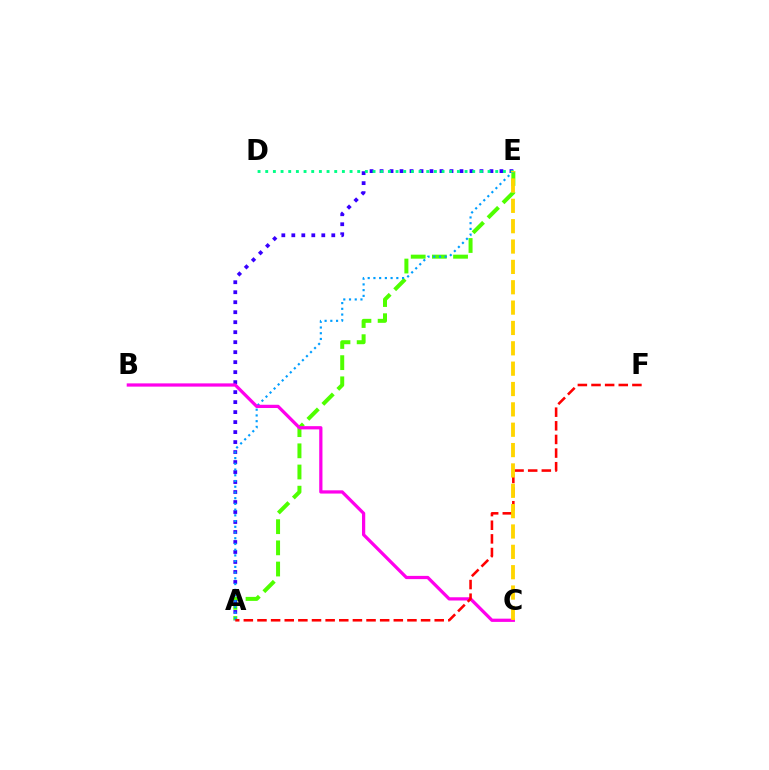{('A', 'E'): [{'color': '#4fff00', 'line_style': 'dashed', 'thickness': 2.88}, {'color': '#3700ff', 'line_style': 'dotted', 'thickness': 2.71}, {'color': '#009eff', 'line_style': 'dotted', 'thickness': 1.56}], ('D', 'E'): [{'color': '#00ff86', 'line_style': 'dotted', 'thickness': 2.08}], ('B', 'C'): [{'color': '#ff00ed', 'line_style': 'solid', 'thickness': 2.33}], ('A', 'F'): [{'color': '#ff0000', 'line_style': 'dashed', 'thickness': 1.85}], ('C', 'E'): [{'color': '#ffd500', 'line_style': 'dashed', 'thickness': 2.76}]}